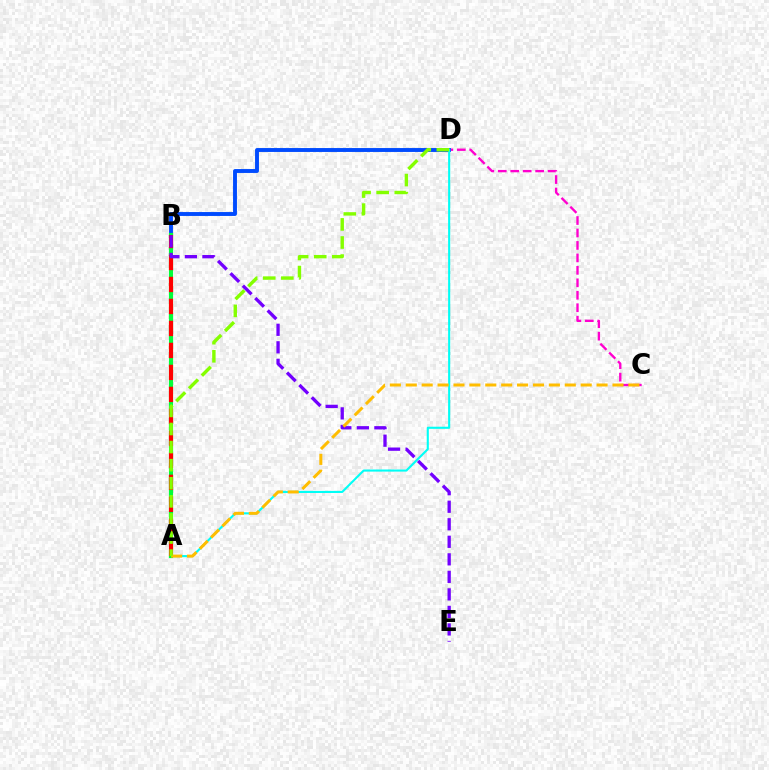{('C', 'D'): [{'color': '#ff00cf', 'line_style': 'dashed', 'thickness': 1.69}], ('B', 'D'): [{'color': '#004bff', 'line_style': 'solid', 'thickness': 2.81}], ('A', 'D'): [{'color': '#00fff6', 'line_style': 'solid', 'thickness': 1.51}, {'color': '#84ff00', 'line_style': 'dashed', 'thickness': 2.46}], ('A', 'B'): [{'color': '#00ff39', 'line_style': 'solid', 'thickness': 2.98}, {'color': '#ff0000', 'line_style': 'dashed', 'thickness': 2.99}], ('B', 'E'): [{'color': '#7200ff', 'line_style': 'dashed', 'thickness': 2.38}], ('A', 'C'): [{'color': '#ffbd00', 'line_style': 'dashed', 'thickness': 2.16}]}